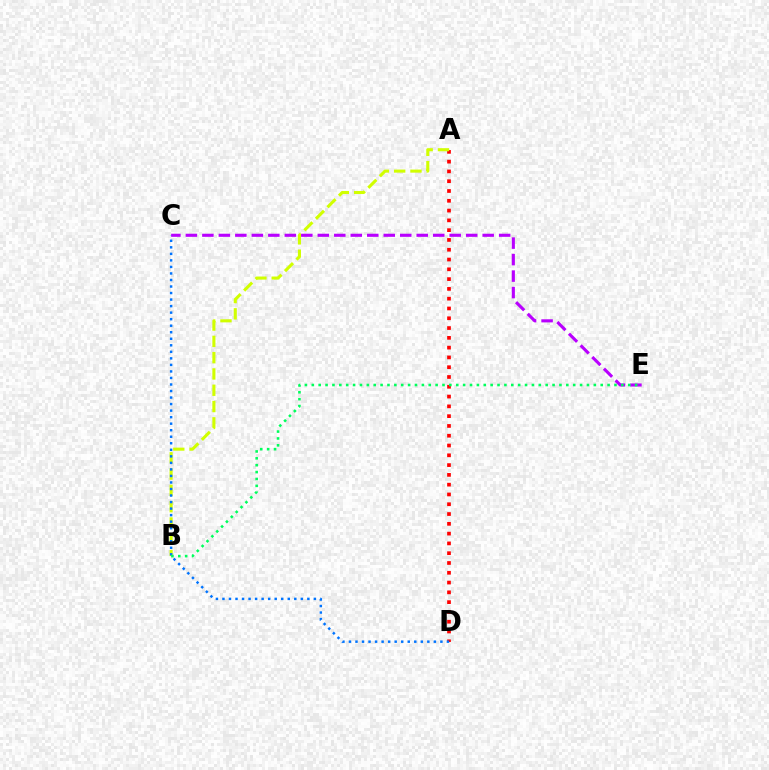{('A', 'D'): [{'color': '#ff0000', 'line_style': 'dotted', 'thickness': 2.66}], ('A', 'B'): [{'color': '#d1ff00', 'line_style': 'dashed', 'thickness': 2.21}], ('C', 'E'): [{'color': '#b900ff', 'line_style': 'dashed', 'thickness': 2.24}], ('C', 'D'): [{'color': '#0074ff', 'line_style': 'dotted', 'thickness': 1.77}], ('B', 'E'): [{'color': '#00ff5c', 'line_style': 'dotted', 'thickness': 1.87}]}